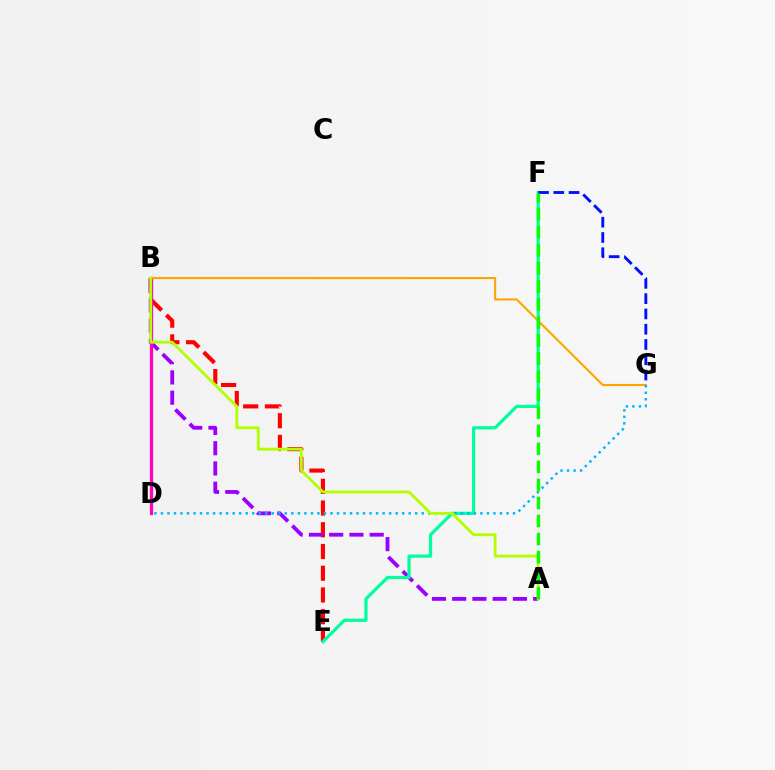{('B', 'E'): [{'color': '#ff0000', 'line_style': 'dashed', 'thickness': 2.95}], ('A', 'B'): [{'color': '#9b00ff', 'line_style': 'dashed', 'thickness': 2.75}, {'color': '#b3ff00', 'line_style': 'solid', 'thickness': 2.03}], ('B', 'D'): [{'color': '#ff00bd', 'line_style': 'solid', 'thickness': 2.34}], ('E', 'F'): [{'color': '#00ff9d', 'line_style': 'solid', 'thickness': 2.32}], ('F', 'G'): [{'color': '#0010ff', 'line_style': 'dashed', 'thickness': 2.08}], ('B', 'G'): [{'color': '#ffa500', 'line_style': 'solid', 'thickness': 1.51}], ('D', 'G'): [{'color': '#00b5ff', 'line_style': 'dotted', 'thickness': 1.77}], ('A', 'F'): [{'color': '#08ff00', 'line_style': 'dashed', 'thickness': 2.45}]}